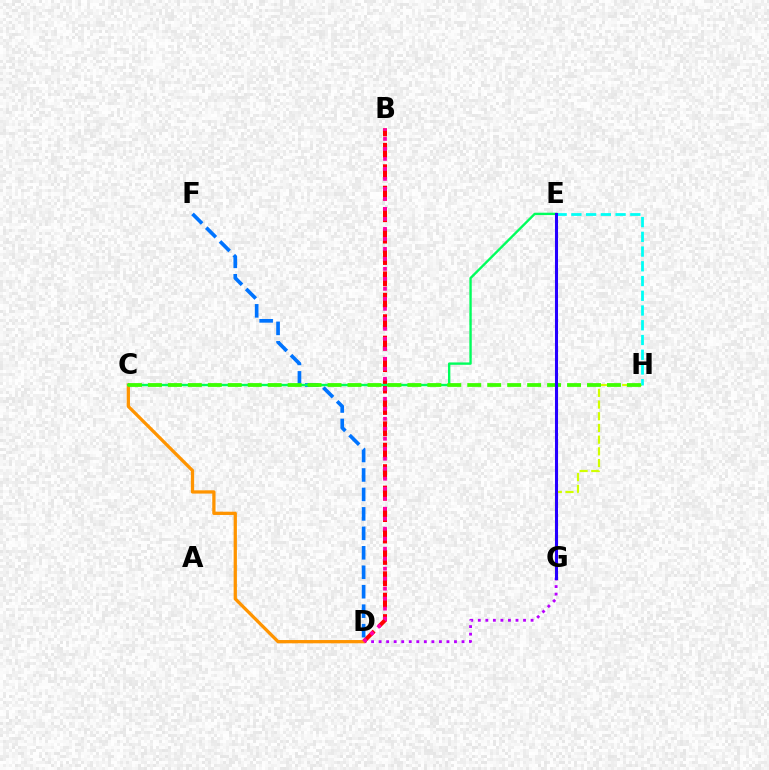{('D', 'G'): [{'color': '#b900ff', 'line_style': 'dotted', 'thickness': 2.05}], ('B', 'D'): [{'color': '#ff0000', 'line_style': 'dashed', 'thickness': 2.91}, {'color': '#ff00ac', 'line_style': 'dotted', 'thickness': 2.72}], ('C', 'D'): [{'color': '#ff9400', 'line_style': 'solid', 'thickness': 2.36}], ('G', 'H'): [{'color': '#d1ff00', 'line_style': 'dashed', 'thickness': 1.59}], ('D', 'F'): [{'color': '#0074ff', 'line_style': 'dashed', 'thickness': 2.64}], ('E', 'H'): [{'color': '#00fff6', 'line_style': 'dashed', 'thickness': 2.0}], ('C', 'E'): [{'color': '#00ff5c', 'line_style': 'solid', 'thickness': 1.7}], ('C', 'H'): [{'color': '#3dff00', 'line_style': 'dashed', 'thickness': 2.71}], ('E', 'G'): [{'color': '#2500ff', 'line_style': 'solid', 'thickness': 2.2}]}